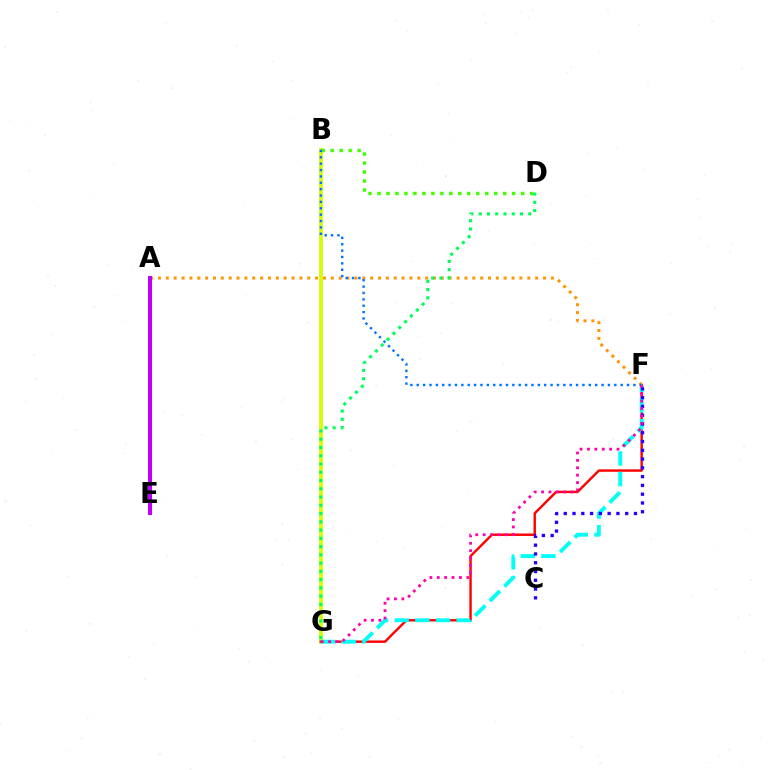{('B', 'G'): [{'color': '#d1ff00', 'line_style': 'solid', 'thickness': 2.71}], ('F', 'G'): [{'color': '#ff0000', 'line_style': 'solid', 'thickness': 1.74}, {'color': '#00fff6', 'line_style': 'dashed', 'thickness': 2.8}, {'color': '#ff00ac', 'line_style': 'dotted', 'thickness': 2.01}], ('A', 'F'): [{'color': '#ff9400', 'line_style': 'dotted', 'thickness': 2.14}], ('B', 'D'): [{'color': '#3dff00', 'line_style': 'dotted', 'thickness': 2.44}], ('A', 'E'): [{'color': '#b900ff', 'line_style': 'solid', 'thickness': 2.92}], ('C', 'F'): [{'color': '#2500ff', 'line_style': 'dotted', 'thickness': 2.38}], ('D', 'G'): [{'color': '#00ff5c', 'line_style': 'dotted', 'thickness': 2.24}], ('B', 'F'): [{'color': '#0074ff', 'line_style': 'dotted', 'thickness': 1.73}]}